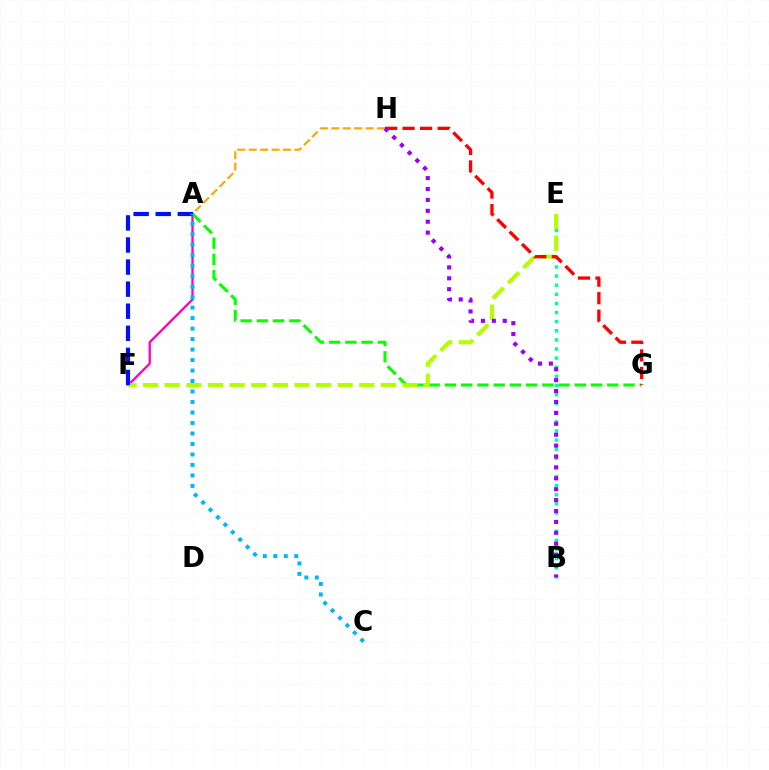{('A', 'F'): [{'color': '#ff00bd', 'line_style': 'solid', 'thickness': 1.65}, {'color': '#0010ff', 'line_style': 'dashed', 'thickness': 3.0}], ('B', 'E'): [{'color': '#00ff9d', 'line_style': 'dotted', 'thickness': 2.48}], ('A', 'G'): [{'color': '#08ff00', 'line_style': 'dashed', 'thickness': 2.2}], ('E', 'F'): [{'color': '#b3ff00', 'line_style': 'dashed', 'thickness': 2.94}], ('G', 'H'): [{'color': '#ff0000', 'line_style': 'dashed', 'thickness': 2.38}], ('A', 'H'): [{'color': '#ffa500', 'line_style': 'dashed', 'thickness': 1.55}], ('A', 'C'): [{'color': '#00b5ff', 'line_style': 'dotted', 'thickness': 2.85}], ('B', 'H'): [{'color': '#9b00ff', 'line_style': 'dotted', 'thickness': 2.96}]}